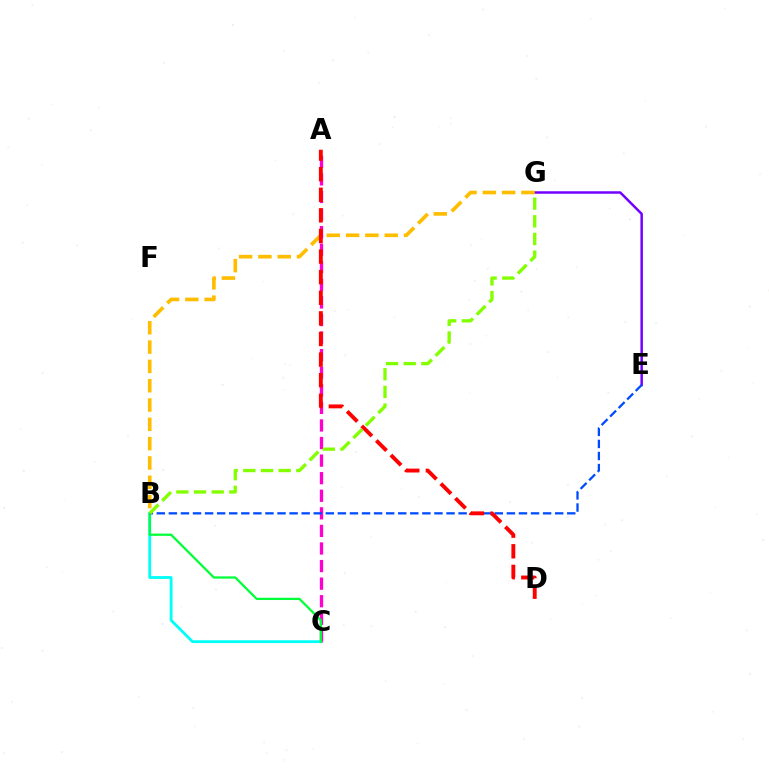{('A', 'C'): [{'color': '#ff00cf', 'line_style': 'dashed', 'thickness': 2.39}], ('B', 'C'): [{'color': '#00fff6', 'line_style': 'solid', 'thickness': 2.02}, {'color': '#00ff39', 'line_style': 'solid', 'thickness': 1.63}], ('E', 'G'): [{'color': '#7200ff', 'line_style': 'solid', 'thickness': 1.79}], ('B', 'E'): [{'color': '#004bff', 'line_style': 'dashed', 'thickness': 1.64}], ('B', 'G'): [{'color': '#ffbd00', 'line_style': 'dashed', 'thickness': 2.62}, {'color': '#84ff00', 'line_style': 'dashed', 'thickness': 2.4}], ('A', 'D'): [{'color': '#ff0000', 'line_style': 'dashed', 'thickness': 2.8}]}